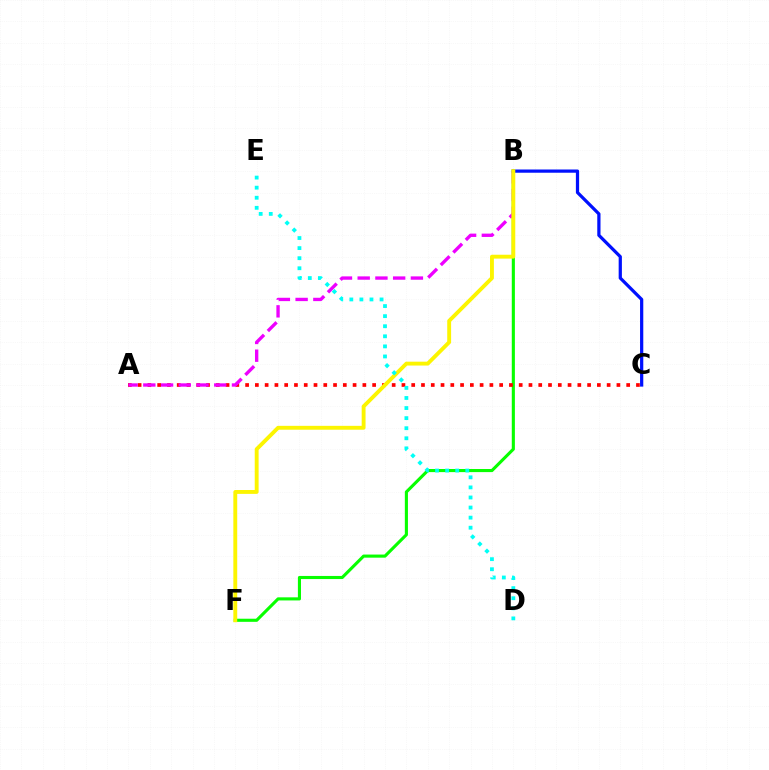{('B', 'F'): [{'color': '#08ff00', 'line_style': 'solid', 'thickness': 2.23}, {'color': '#fcf500', 'line_style': 'solid', 'thickness': 2.79}], ('B', 'C'): [{'color': '#0010ff', 'line_style': 'solid', 'thickness': 2.33}], ('A', 'C'): [{'color': '#ff0000', 'line_style': 'dotted', 'thickness': 2.65}], ('A', 'B'): [{'color': '#ee00ff', 'line_style': 'dashed', 'thickness': 2.41}], ('D', 'E'): [{'color': '#00fff6', 'line_style': 'dotted', 'thickness': 2.74}]}